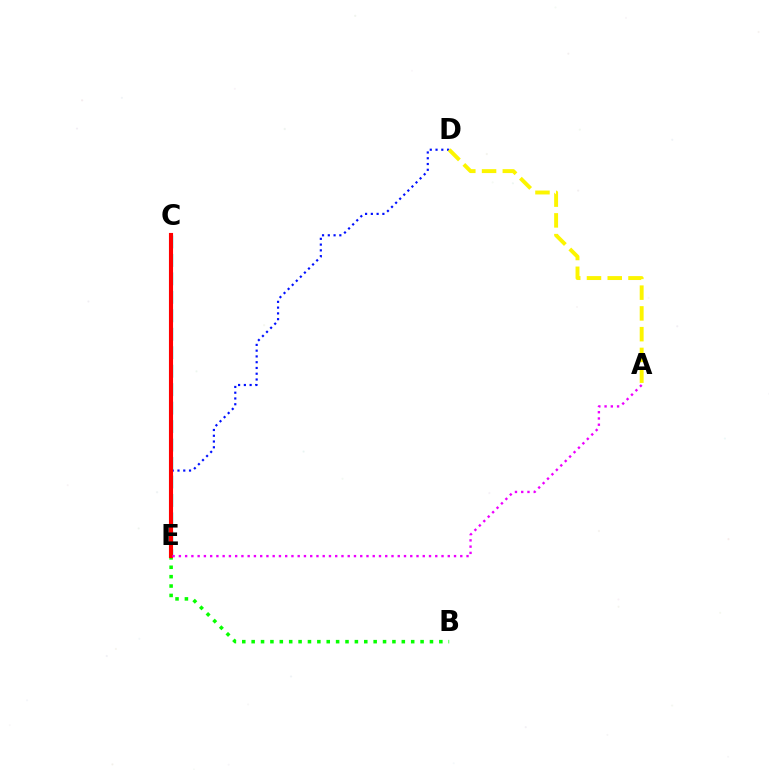{('D', 'E'): [{'color': '#0010ff', 'line_style': 'dotted', 'thickness': 1.57}], ('B', 'E'): [{'color': '#08ff00', 'line_style': 'dotted', 'thickness': 2.55}], ('C', 'E'): [{'color': '#00fff6', 'line_style': 'dashed', 'thickness': 2.51}, {'color': '#ff0000', 'line_style': 'solid', 'thickness': 2.96}], ('A', 'D'): [{'color': '#fcf500', 'line_style': 'dashed', 'thickness': 2.82}], ('A', 'E'): [{'color': '#ee00ff', 'line_style': 'dotted', 'thickness': 1.7}]}